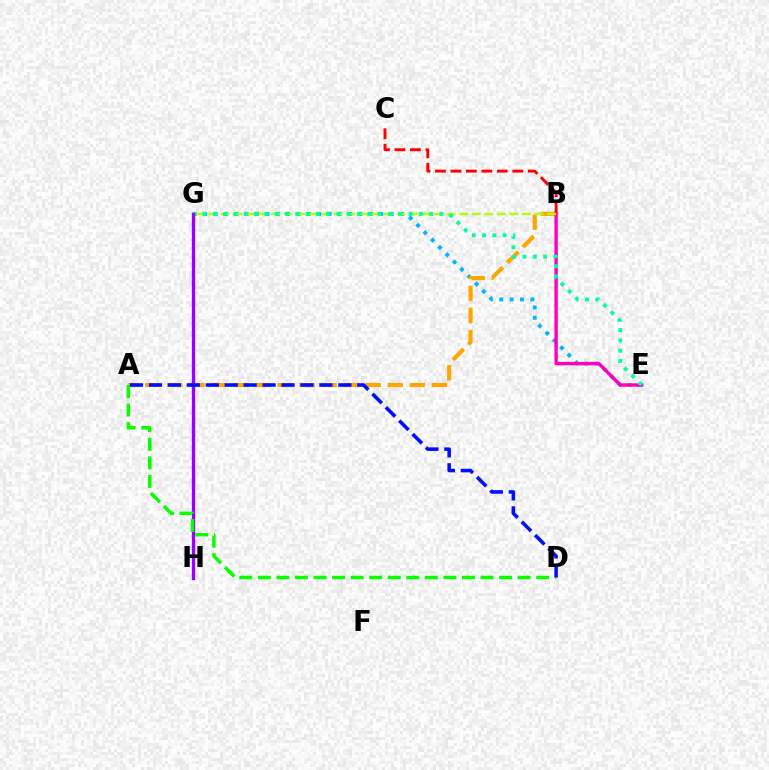{('E', 'G'): [{'color': '#00b5ff', 'line_style': 'dotted', 'thickness': 2.81}, {'color': '#00ff9d', 'line_style': 'dotted', 'thickness': 2.8}], ('A', 'B'): [{'color': '#ffa500', 'line_style': 'dashed', 'thickness': 3.0}], ('B', 'E'): [{'color': '#ff00bd', 'line_style': 'solid', 'thickness': 2.45}], ('B', 'C'): [{'color': '#ff0000', 'line_style': 'dashed', 'thickness': 2.1}], ('B', 'G'): [{'color': '#b3ff00', 'line_style': 'dashed', 'thickness': 1.71}], ('G', 'H'): [{'color': '#9b00ff', 'line_style': 'solid', 'thickness': 2.42}], ('A', 'D'): [{'color': '#08ff00', 'line_style': 'dashed', 'thickness': 2.52}, {'color': '#0010ff', 'line_style': 'dashed', 'thickness': 2.57}]}